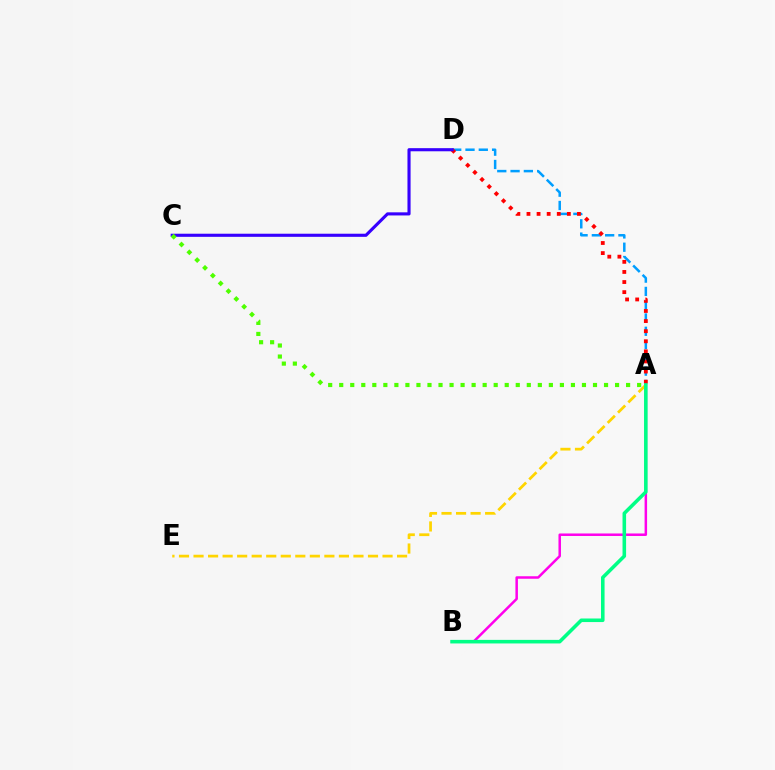{('A', 'D'): [{'color': '#009eff', 'line_style': 'dashed', 'thickness': 1.81}, {'color': '#ff0000', 'line_style': 'dotted', 'thickness': 2.74}], ('A', 'B'): [{'color': '#ff00ed', 'line_style': 'solid', 'thickness': 1.8}, {'color': '#00ff86', 'line_style': 'solid', 'thickness': 2.57}], ('C', 'D'): [{'color': '#3700ff', 'line_style': 'solid', 'thickness': 2.24}], ('A', 'E'): [{'color': '#ffd500', 'line_style': 'dashed', 'thickness': 1.97}], ('A', 'C'): [{'color': '#4fff00', 'line_style': 'dotted', 'thickness': 3.0}]}